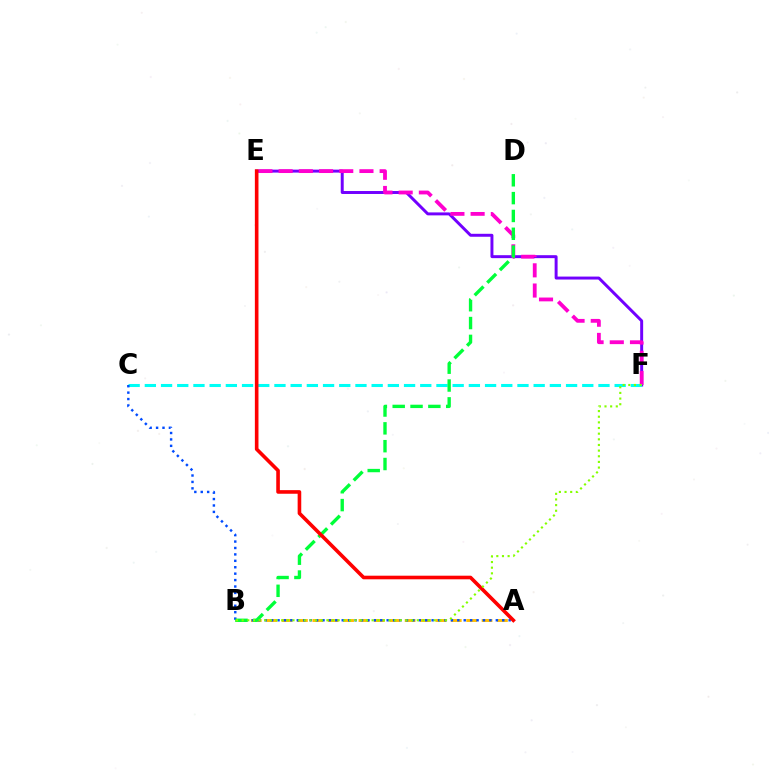{('E', 'F'): [{'color': '#7200ff', 'line_style': 'solid', 'thickness': 2.13}, {'color': '#ff00cf', 'line_style': 'dashed', 'thickness': 2.74}], ('A', 'B'): [{'color': '#ffbd00', 'line_style': 'dashed', 'thickness': 2.09}], ('C', 'F'): [{'color': '#00fff6', 'line_style': 'dashed', 'thickness': 2.2}], ('A', 'C'): [{'color': '#004bff', 'line_style': 'dotted', 'thickness': 1.74}], ('B', 'D'): [{'color': '#00ff39', 'line_style': 'dashed', 'thickness': 2.42}], ('A', 'E'): [{'color': '#ff0000', 'line_style': 'solid', 'thickness': 2.6}], ('B', 'F'): [{'color': '#84ff00', 'line_style': 'dotted', 'thickness': 1.53}]}